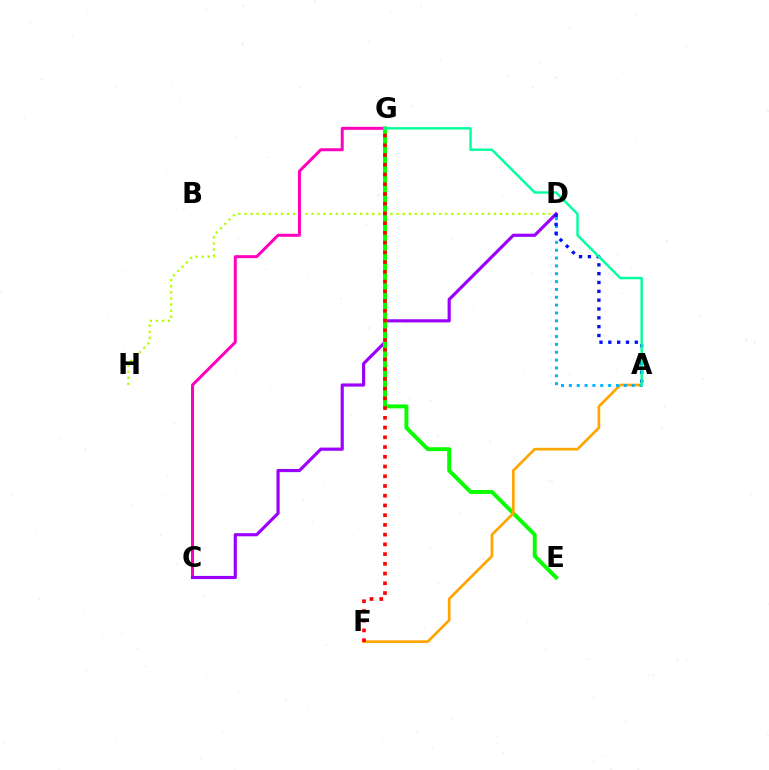{('D', 'H'): [{'color': '#b3ff00', 'line_style': 'dotted', 'thickness': 1.65}], ('C', 'G'): [{'color': '#ff00bd', 'line_style': 'solid', 'thickness': 2.14}], ('C', 'D'): [{'color': '#9b00ff', 'line_style': 'solid', 'thickness': 2.27}], ('E', 'G'): [{'color': '#08ff00', 'line_style': 'solid', 'thickness': 2.83}], ('A', 'F'): [{'color': '#ffa500', 'line_style': 'solid', 'thickness': 1.95}], ('A', 'D'): [{'color': '#00b5ff', 'line_style': 'dotted', 'thickness': 2.13}, {'color': '#0010ff', 'line_style': 'dotted', 'thickness': 2.4}], ('F', 'G'): [{'color': '#ff0000', 'line_style': 'dotted', 'thickness': 2.64}], ('A', 'G'): [{'color': '#00ff9d', 'line_style': 'solid', 'thickness': 1.74}]}